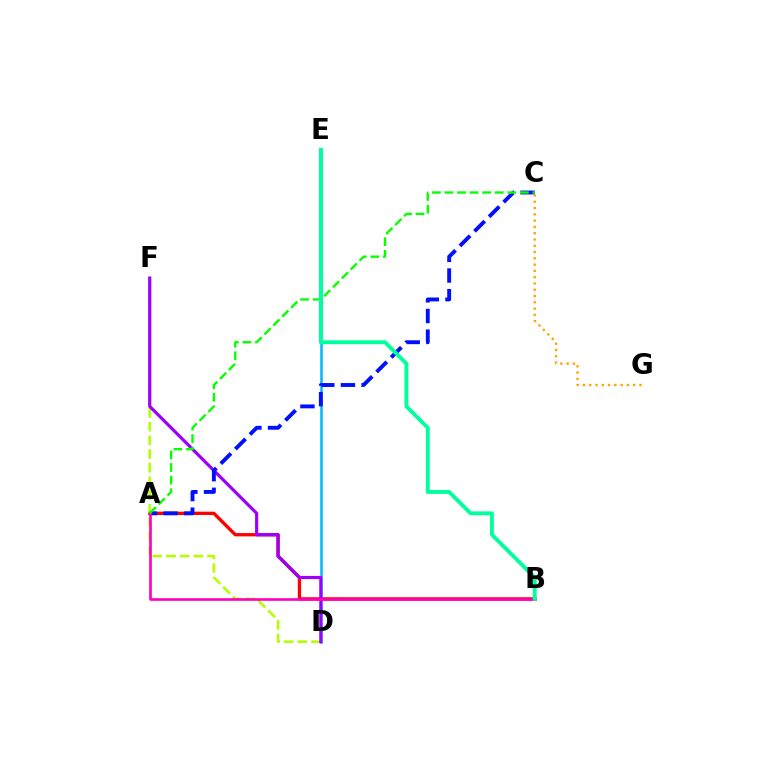{('A', 'B'): [{'color': '#ff0000', 'line_style': 'solid', 'thickness': 2.39}, {'color': '#ff00bd', 'line_style': 'solid', 'thickness': 1.9}], ('D', 'F'): [{'color': '#b3ff00', 'line_style': 'dashed', 'thickness': 1.86}, {'color': '#9b00ff', 'line_style': 'solid', 'thickness': 2.28}], ('D', 'E'): [{'color': '#00b5ff', 'line_style': 'solid', 'thickness': 1.81}], ('A', 'C'): [{'color': '#0010ff', 'line_style': 'dashed', 'thickness': 2.8}, {'color': '#08ff00', 'line_style': 'dashed', 'thickness': 1.71}], ('C', 'G'): [{'color': '#ffa500', 'line_style': 'dotted', 'thickness': 1.71}], ('B', 'E'): [{'color': '#00ff9d', 'line_style': 'solid', 'thickness': 2.79}]}